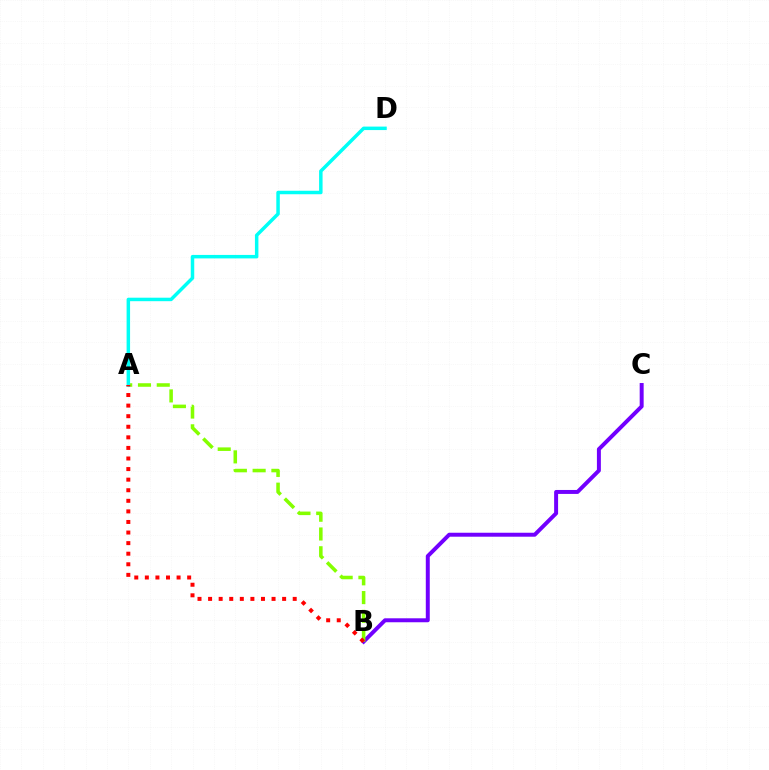{('B', 'C'): [{'color': '#7200ff', 'line_style': 'solid', 'thickness': 2.85}], ('A', 'B'): [{'color': '#84ff00', 'line_style': 'dashed', 'thickness': 2.55}, {'color': '#ff0000', 'line_style': 'dotted', 'thickness': 2.87}], ('A', 'D'): [{'color': '#00fff6', 'line_style': 'solid', 'thickness': 2.51}]}